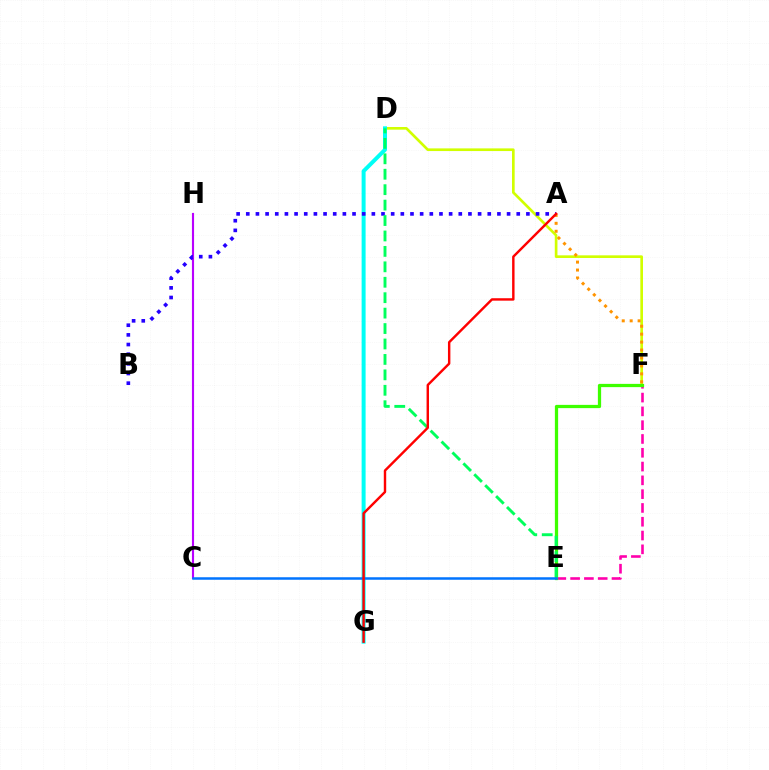{('D', 'F'): [{'color': '#d1ff00', 'line_style': 'solid', 'thickness': 1.92}], ('D', 'G'): [{'color': '#00fff6', 'line_style': 'solid', 'thickness': 2.86}], ('E', 'F'): [{'color': '#ff00ac', 'line_style': 'dashed', 'thickness': 1.87}, {'color': '#3dff00', 'line_style': 'solid', 'thickness': 2.34}], ('C', 'H'): [{'color': '#b900ff', 'line_style': 'solid', 'thickness': 1.53}], ('A', 'F'): [{'color': '#ff9400', 'line_style': 'dotted', 'thickness': 2.16}], ('A', 'B'): [{'color': '#2500ff', 'line_style': 'dotted', 'thickness': 2.62}], ('D', 'E'): [{'color': '#00ff5c', 'line_style': 'dashed', 'thickness': 2.1}], ('C', 'E'): [{'color': '#0074ff', 'line_style': 'solid', 'thickness': 1.8}], ('A', 'G'): [{'color': '#ff0000', 'line_style': 'solid', 'thickness': 1.75}]}